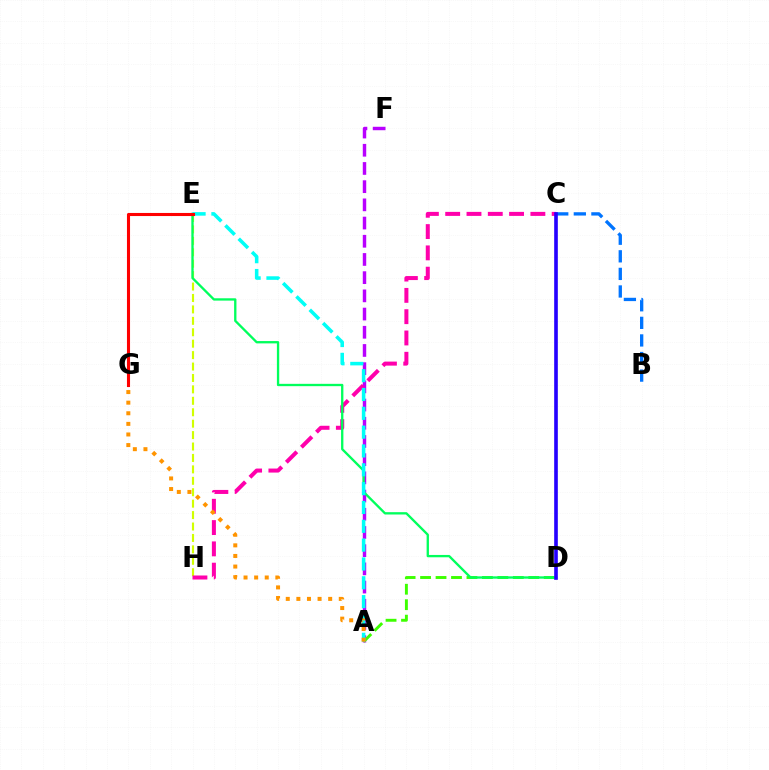{('A', 'F'): [{'color': '#b900ff', 'line_style': 'dashed', 'thickness': 2.47}], ('E', 'H'): [{'color': '#d1ff00', 'line_style': 'dashed', 'thickness': 1.55}], ('A', 'D'): [{'color': '#3dff00', 'line_style': 'dashed', 'thickness': 2.1}], ('C', 'H'): [{'color': '#ff00ac', 'line_style': 'dashed', 'thickness': 2.89}], ('B', 'C'): [{'color': '#0074ff', 'line_style': 'dashed', 'thickness': 2.39}], ('D', 'E'): [{'color': '#00ff5c', 'line_style': 'solid', 'thickness': 1.68}], ('A', 'E'): [{'color': '#00fff6', 'line_style': 'dashed', 'thickness': 2.56}], ('A', 'G'): [{'color': '#ff9400', 'line_style': 'dotted', 'thickness': 2.88}], ('E', 'G'): [{'color': '#ff0000', 'line_style': 'solid', 'thickness': 2.22}], ('C', 'D'): [{'color': '#2500ff', 'line_style': 'solid', 'thickness': 2.61}]}